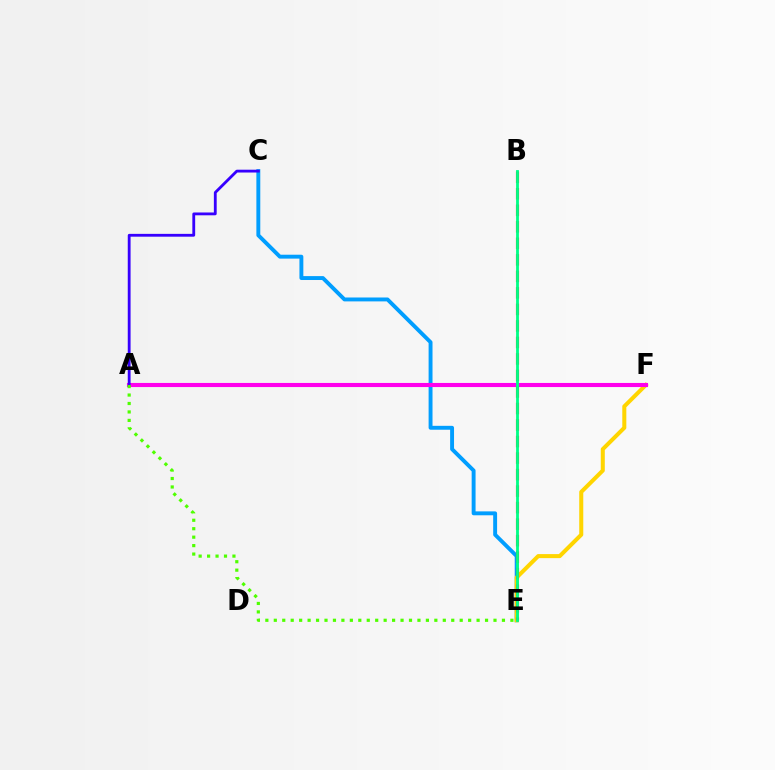{('C', 'E'): [{'color': '#009eff', 'line_style': 'solid', 'thickness': 2.81}], ('E', 'F'): [{'color': '#ffd500', 'line_style': 'solid', 'thickness': 2.91}], ('A', 'F'): [{'color': '#ff00ed', 'line_style': 'solid', 'thickness': 2.95}], ('A', 'C'): [{'color': '#3700ff', 'line_style': 'solid', 'thickness': 2.03}], ('A', 'E'): [{'color': '#4fff00', 'line_style': 'dotted', 'thickness': 2.3}], ('B', 'E'): [{'color': '#ff0000', 'line_style': 'dashed', 'thickness': 2.24}, {'color': '#00ff86', 'line_style': 'solid', 'thickness': 2.03}]}